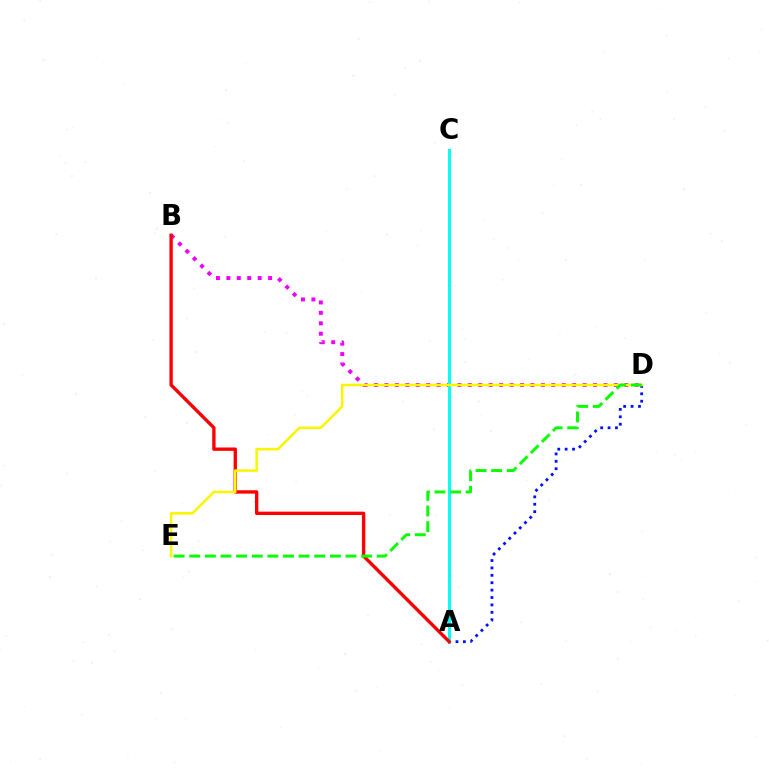{('B', 'D'): [{'color': '#ee00ff', 'line_style': 'dotted', 'thickness': 2.83}], ('A', 'D'): [{'color': '#0010ff', 'line_style': 'dotted', 'thickness': 2.01}], ('A', 'C'): [{'color': '#00fff6', 'line_style': 'solid', 'thickness': 2.15}], ('A', 'B'): [{'color': '#ff0000', 'line_style': 'solid', 'thickness': 2.42}], ('D', 'E'): [{'color': '#fcf500', 'line_style': 'solid', 'thickness': 1.84}, {'color': '#08ff00', 'line_style': 'dashed', 'thickness': 2.12}]}